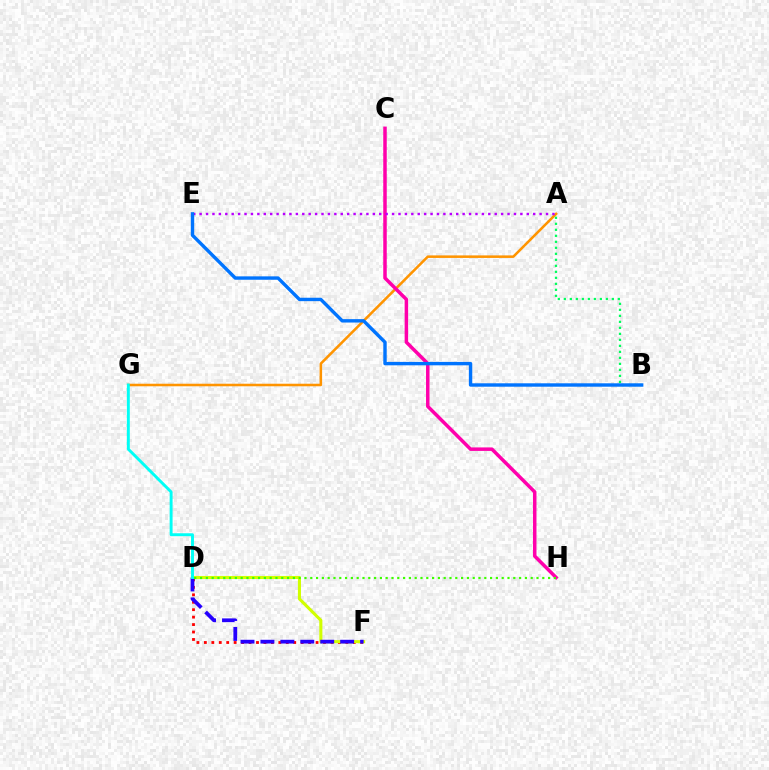{('D', 'F'): [{'color': '#ff0000', 'line_style': 'dotted', 'thickness': 2.02}, {'color': '#d1ff00', 'line_style': 'solid', 'thickness': 2.21}, {'color': '#2500ff', 'line_style': 'dashed', 'thickness': 2.71}], ('A', 'G'): [{'color': '#ff9400', 'line_style': 'solid', 'thickness': 1.83}], ('A', 'B'): [{'color': '#00ff5c', 'line_style': 'dotted', 'thickness': 1.63}], ('C', 'H'): [{'color': '#ff00ac', 'line_style': 'solid', 'thickness': 2.52}], ('A', 'E'): [{'color': '#b900ff', 'line_style': 'dotted', 'thickness': 1.74}], ('D', 'H'): [{'color': '#3dff00', 'line_style': 'dotted', 'thickness': 1.58}], ('B', 'E'): [{'color': '#0074ff', 'line_style': 'solid', 'thickness': 2.45}], ('D', 'G'): [{'color': '#00fff6', 'line_style': 'solid', 'thickness': 2.1}]}